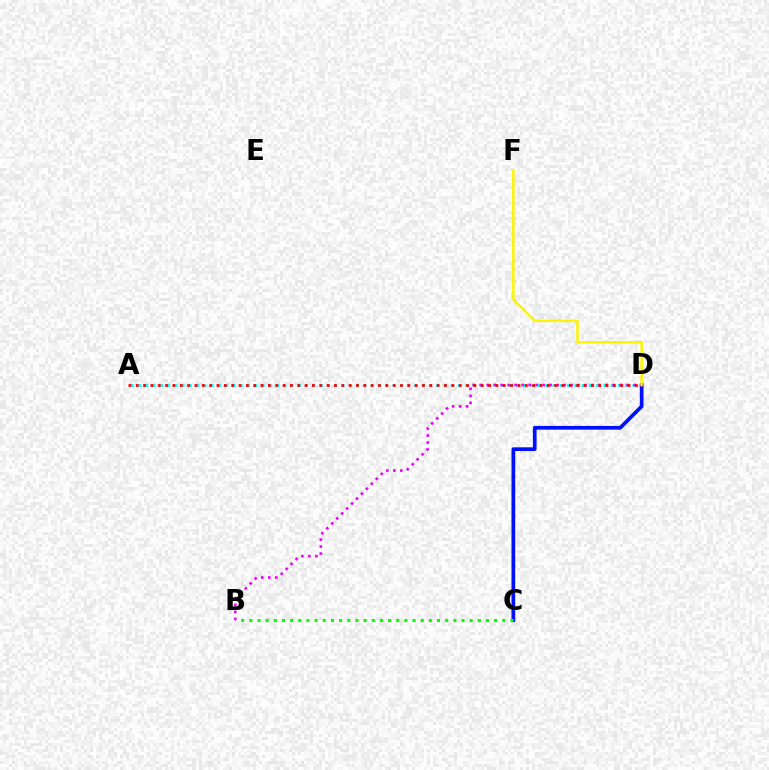{('A', 'D'): [{'color': '#00fff6', 'line_style': 'dotted', 'thickness': 1.97}, {'color': '#ff0000', 'line_style': 'dotted', 'thickness': 1.99}], ('C', 'D'): [{'color': '#0010ff', 'line_style': 'solid', 'thickness': 2.68}], ('B', 'D'): [{'color': '#ee00ff', 'line_style': 'dotted', 'thickness': 1.9}], ('B', 'C'): [{'color': '#08ff00', 'line_style': 'dotted', 'thickness': 2.22}], ('D', 'F'): [{'color': '#fcf500', 'line_style': 'solid', 'thickness': 1.82}]}